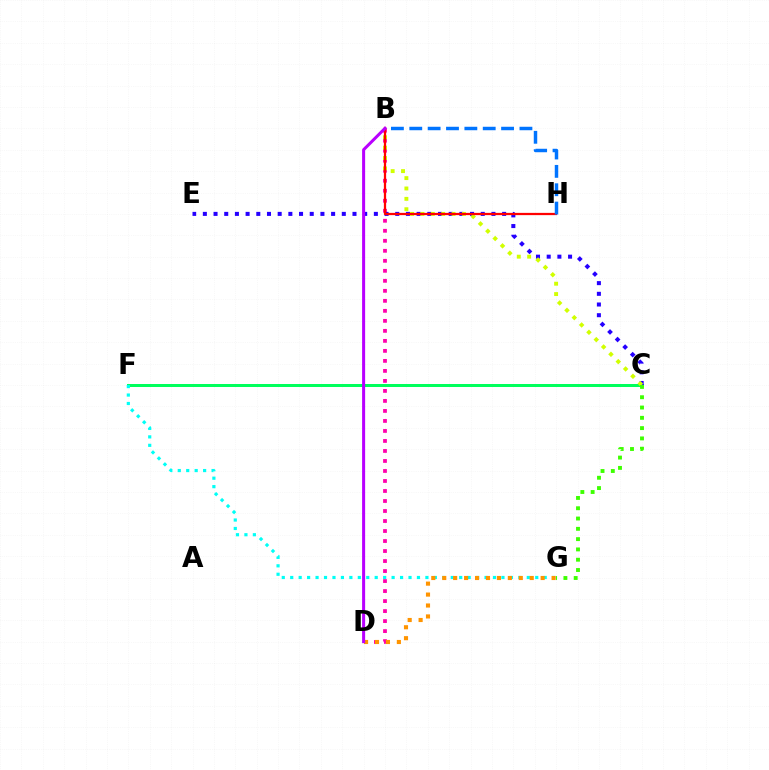{('B', 'D'): [{'color': '#ff00ac', 'line_style': 'dotted', 'thickness': 2.72}, {'color': '#b900ff', 'line_style': 'solid', 'thickness': 2.18}], ('C', 'F'): [{'color': '#00ff5c', 'line_style': 'solid', 'thickness': 2.16}], ('F', 'G'): [{'color': '#00fff6', 'line_style': 'dotted', 'thickness': 2.3}], ('C', 'E'): [{'color': '#2500ff', 'line_style': 'dotted', 'thickness': 2.9}], ('B', 'C'): [{'color': '#d1ff00', 'line_style': 'dotted', 'thickness': 2.82}], ('B', 'H'): [{'color': '#ff0000', 'line_style': 'solid', 'thickness': 1.62}, {'color': '#0074ff', 'line_style': 'dashed', 'thickness': 2.49}], ('D', 'G'): [{'color': '#ff9400', 'line_style': 'dotted', 'thickness': 2.97}], ('C', 'G'): [{'color': '#3dff00', 'line_style': 'dotted', 'thickness': 2.8}]}